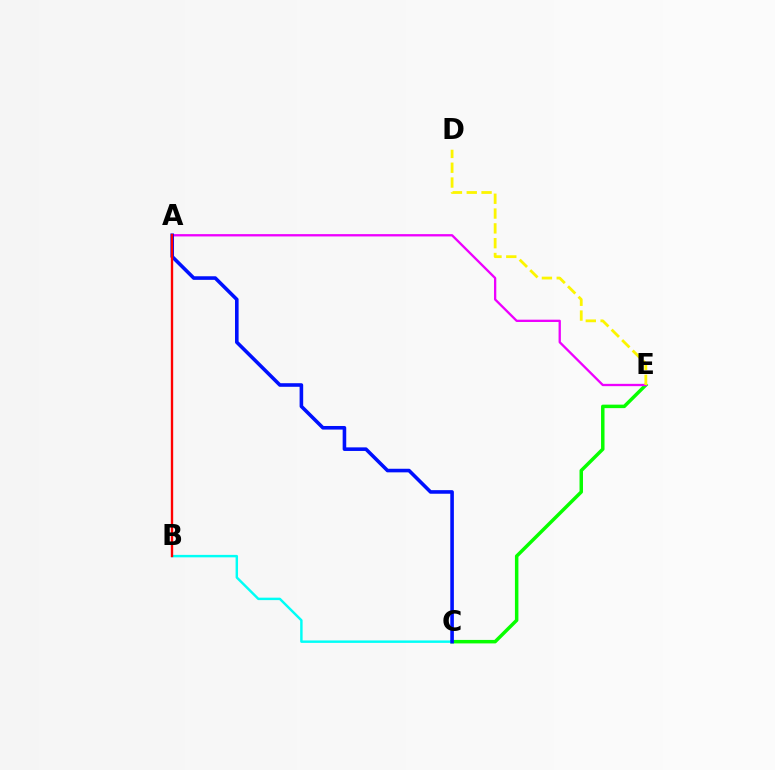{('C', 'E'): [{'color': '#08ff00', 'line_style': 'solid', 'thickness': 2.51}], ('A', 'E'): [{'color': '#ee00ff', 'line_style': 'solid', 'thickness': 1.66}], ('B', 'C'): [{'color': '#00fff6', 'line_style': 'solid', 'thickness': 1.76}], ('D', 'E'): [{'color': '#fcf500', 'line_style': 'dashed', 'thickness': 2.01}], ('A', 'C'): [{'color': '#0010ff', 'line_style': 'solid', 'thickness': 2.58}], ('A', 'B'): [{'color': '#ff0000', 'line_style': 'solid', 'thickness': 1.7}]}